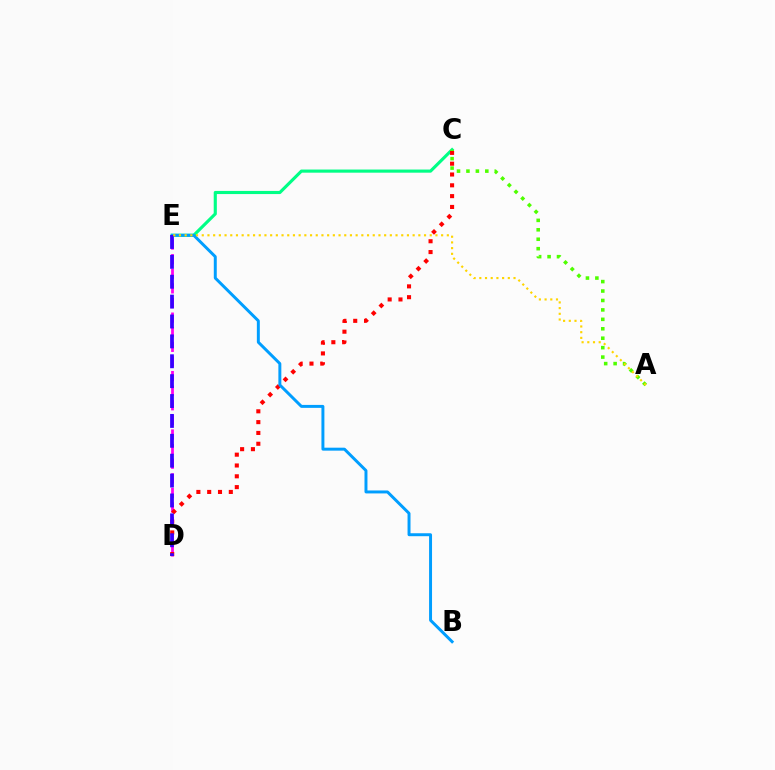{('C', 'E'): [{'color': '#00ff86', 'line_style': 'solid', 'thickness': 2.26}], ('D', 'E'): [{'color': '#ff00ed', 'line_style': 'dashed', 'thickness': 1.98}, {'color': '#3700ff', 'line_style': 'dashed', 'thickness': 2.7}], ('C', 'D'): [{'color': '#ff0000', 'line_style': 'dotted', 'thickness': 2.94}], ('A', 'C'): [{'color': '#4fff00', 'line_style': 'dotted', 'thickness': 2.56}], ('B', 'E'): [{'color': '#009eff', 'line_style': 'solid', 'thickness': 2.13}], ('A', 'E'): [{'color': '#ffd500', 'line_style': 'dotted', 'thickness': 1.55}]}